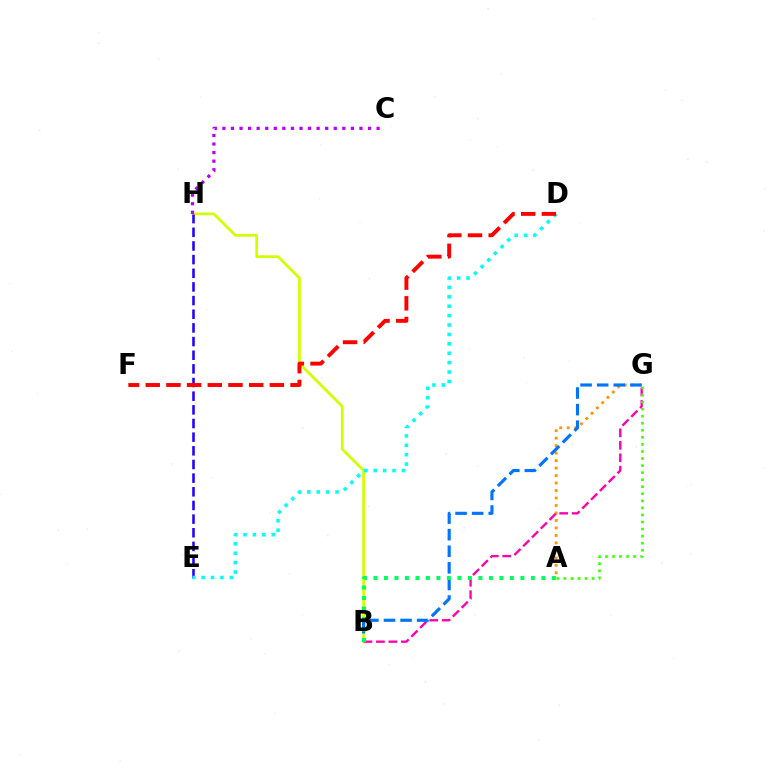{('B', 'H'): [{'color': '#d1ff00', 'line_style': 'solid', 'thickness': 1.98}], ('A', 'G'): [{'color': '#ff9400', 'line_style': 'dotted', 'thickness': 2.03}, {'color': '#3dff00', 'line_style': 'dotted', 'thickness': 1.92}], ('B', 'G'): [{'color': '#ff00ac', 'line_style': 'dashed', 'thickness': 1.69}, {'color': '#0074ff', 'line_style': 'dashed', 'thickness': 2.25}], ('E', 'H'): [{'color': '#2500ff', 'line_style': 'dashed', 'thickness': 1.86}], ('C', 'H'): [{'color': '#b900ff', 'line_style': 'dotted', 'thickness': 2.33}], ('D', 'E'): [{'color': '#00fff6', 'line_style': 'dotted', 'thickness': 2.56}], ('D', 'F'): [{'color': '#ff0000', 'line_style': 'dashed', 'thickness': 2.81}], ('A', 'B'): [{'color': '#00ff5c', 'line_style': 'dotted', 'thickness': 2.85}]}